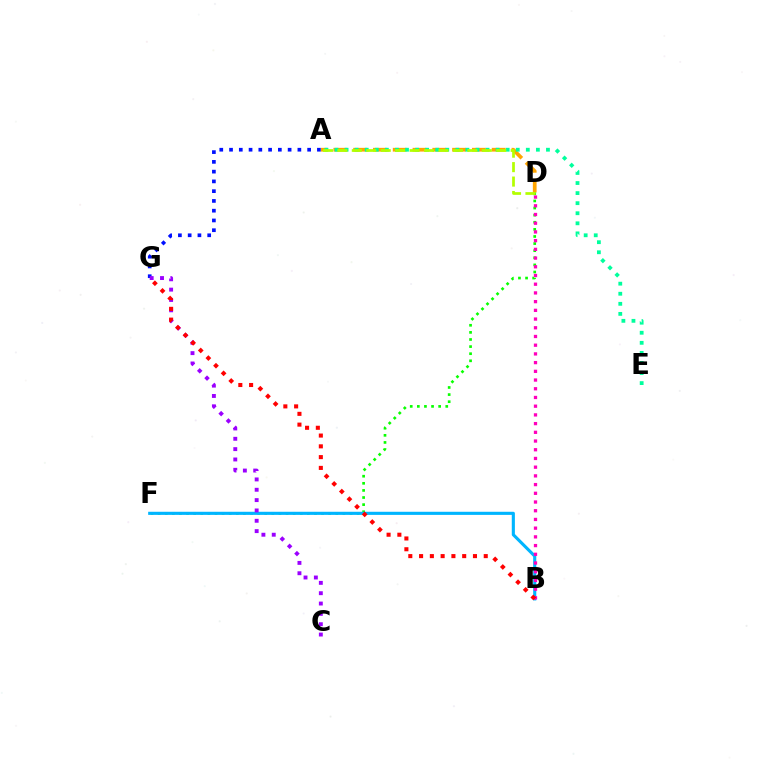{('A', 'D'): [{'color': '#ffa500', 'line_style': 'dashed', 'thickness': 2.69}, {'color': '#b3ff00', 'line_style': 'dashed', 'thickness': 1.96}], ('A', 'E'): [{'color': '#00ff9d', 'line_style': 'dotted', 'thickness': 2.74}], ('D', 'F'): [{'color': '#08ff00', 'line_style': 'dotted', 'thickness': 1.93}], ('B', 'F'): [{'color': '#00b5ff', 'line_style': 'solid', 'thickness': 2.24}], ('B', 'D'): [{'color': '#ff00bd', 'line_style': 'dotted', 'thickness': 2.37}], ('A', 'G'): [{'color': '#0010ff', 'line_style': 'dotted', 'thickness': 2.65}], ('C', 'G'): [{'color': '#9b00ff', 'line_style': 'dotted', 'thickness': 2.81}], ('B', 'G'): [{'color': '#ff0000', 'line_style': 'dotted', 'thickness': 2.93}]}